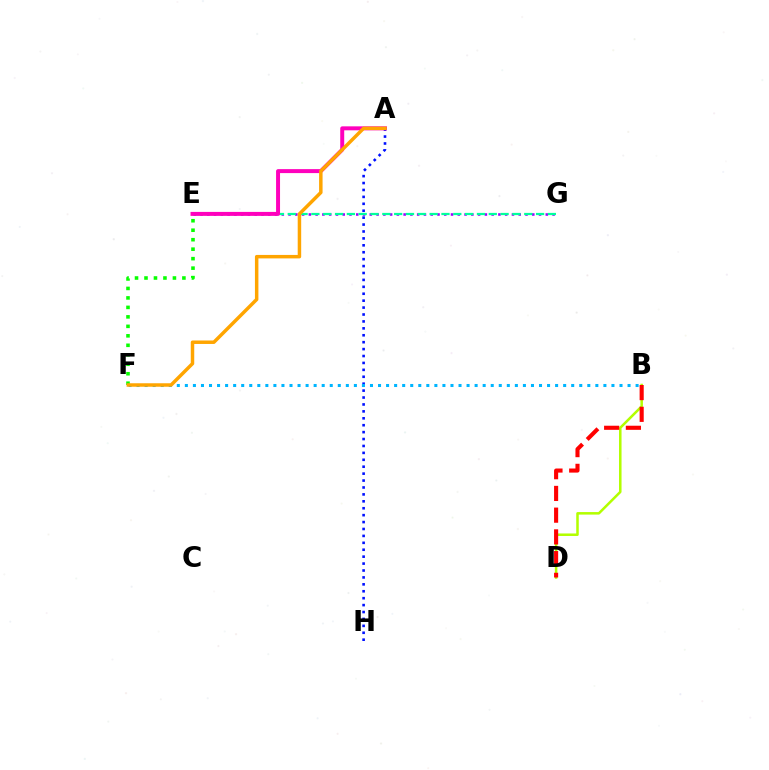{('E', 'G'): [{'color': '#9b00ff', 'line_style': 'dotted', 'thickness': 1.84}, {'color': '#00ff9d', 'line_style': 'dashed', 'thickness': 1.61}], ('A', 'H'): [{'color': '#0010ff', 'line_style': 'dotted', 'thickness': 1.88}], ('B', 'D'): [{'color': '#b3ff00', 'line_style': 'solid', 'thickness': 1.82}, {'color': '#ff0000', 'line_style': 'dashed', 'thickness': 2.95}], ('B', 'F'): [{'color': '#00b5ff', 'line_style': 'dotted', 'thickness': 2.19}], ('A', 'E'): [{'color': '#ff00bd', 'line_style': 'solid', 'thickness': 2.86}], ('E', 'F'): [{'color': '#08ff00', 'line_style': 'dotted', 'thickness': 2.58}], ('A', 'F'): [{'color': '#ffa500', 'line_style': 'solid', 'thickness': 2.5}]}